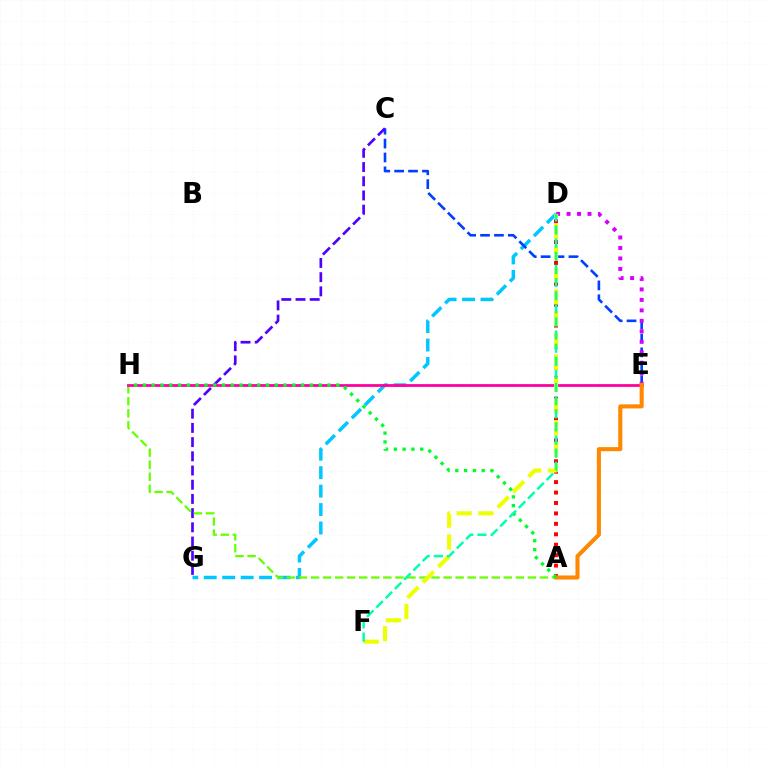{('A', 'D'): [{'color': '#ff0000', 'line_style': 'dotted', 'thickness': 2.84}], ('D', 'G'): [{'color': '#00c7ff', 'line_style': 'dashed', 'thickness': 2.51}], ('C', 'E'): [{'color': '#003fff', 'line_style': 'dashed', 'thickness': 1.89}], ('D', 'E'): [{'color': '#d600ff', 'line_style': 'dotted', 'thickness': 2.84}], ('C', 'G'): [{'color': '#4f00ff', 'line_style': 'dashed', 'thickness': 1.93}], ('A', 'H'): [{'color': '#66ff00', 'line_style': 'dashed', 'thickness': 1.64}, {'color': '#00ff27', 'line_style': 'dotted', 'thickness': 2.39}], ('E', 'H'): [{'color': '#ff00a0', 'line_style': 'solid', 'thickness': 2.0}], ('A', 'E'): [{'color': '#ff8800', 'line_style': 'solid', 'thickness': 2.94}], ('D', 'F'): [{'color': '#eeff00', 'line_style': 'dashed', 'thickness': 2.96}, {'color': '#00ffaf', 'line_style': 'dashed', 'thickness': 1.78}]}